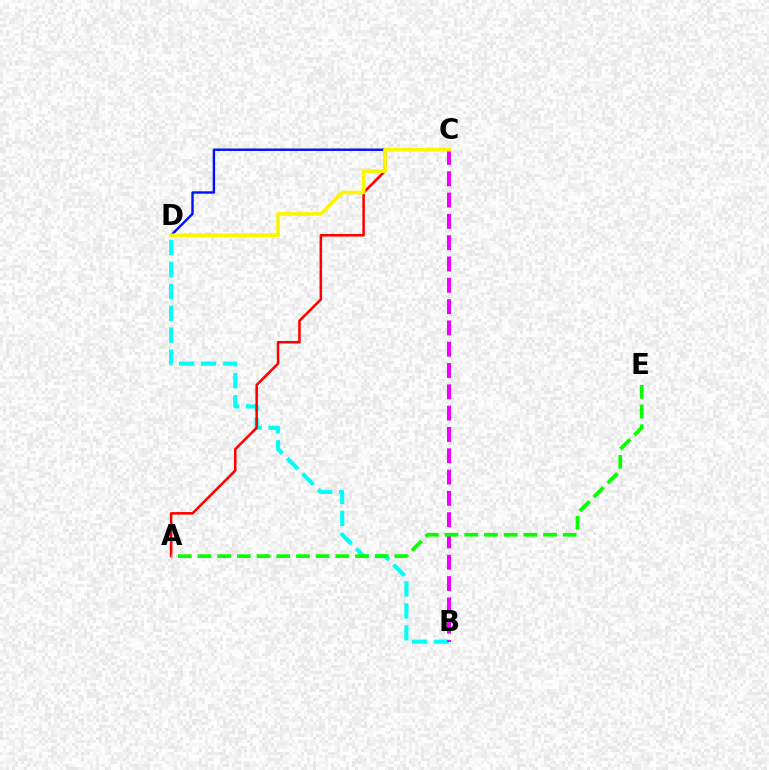{('B', 'D'): [{'color': '#00fff6', 'line_style': 'dashed', 'thickness': 2.98}], ('A', 'C'): [{'color': '#ff0000', 'line_style': 'solid', 'thickness': 1.83}], ('C', 'D'): [{'color': '#0010ff', 'line_style': 'solid', 'thickness': 1.73}, {'color': '#fcf500', 'line_style': 'solid', 'thickness': 2.6}], ('B', 'C'): [{'color': '#ee00ff', 'line_style': 'dashed', 'thickness': 2.89}], ('A', 'E'): [{'color': '#08ff00', 'line_style': 'dashed', 'thickness': 2.67}]}